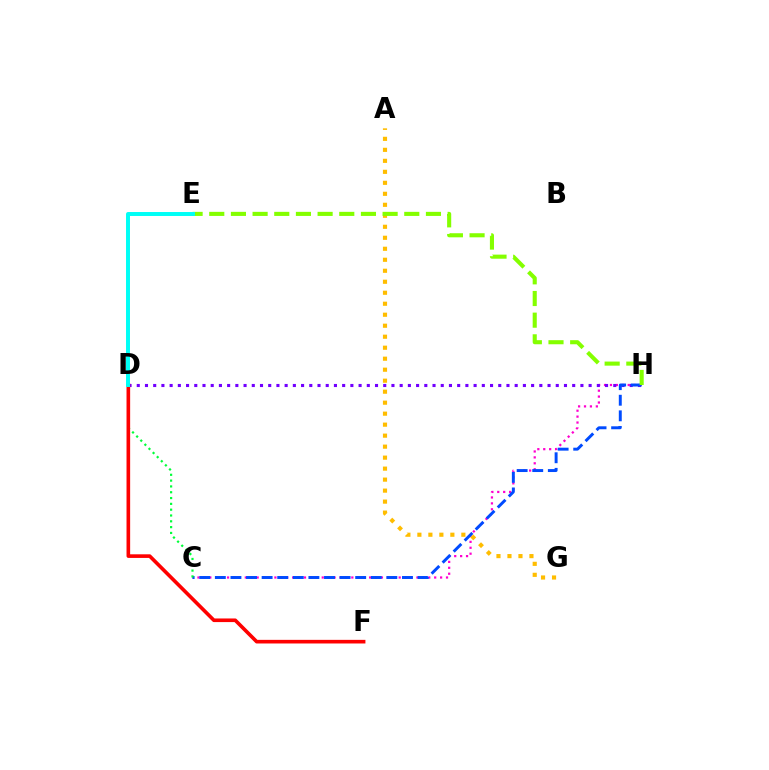{('C', 'H'): [{'color': '#ff00cf', 'line_style': 'dotted', 'thickness': 1.61}, {'color': '#004bff', 'line_style': 'dashed', 'thickness': 2.12}], ('D', 'H'): [{'color': '#7200ff', 'line_style': 'dotted', 'thickness': 2.23}], ('A', 'G'): [{'color': '#ffbd00', 'line_style': 'dotted', 'thickness': 2.99}], ('E', 'H'): [{'color': '#84ff00', 'line_style': 'dashed', 'thickness': 2.94}], ('C', 'D'): [{'color': '#00ff39', 'line_style': 'dotted', 'thickness': 1.58}], ('D', 'F'): [{'color': '#ff0000', 'line_style': 'solid', 'thickness': 2.61}], ('D', 'E'): [{'color': '#00fff6', 'line_style': 'solid', 'thickness': 2.85}]}